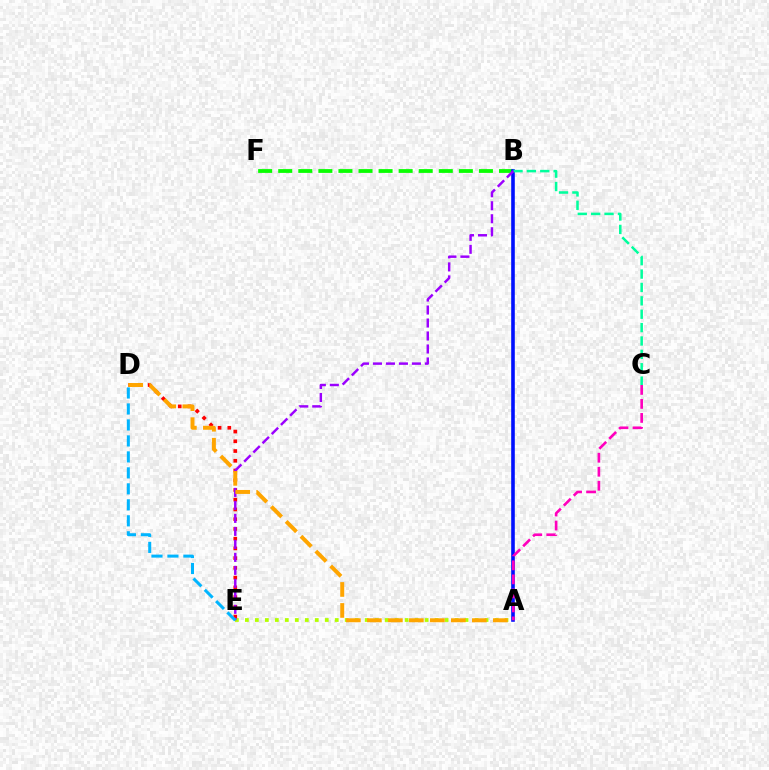{('A', 'E'): [{'color': '#b3ff00', 'line_style': 'dotted', 'thickness': 2.71}], ('D', 'E'): [{'color': '#ff0000', 'line_style': 'dotted', 'thickness': 2.65}, {'color': '#00b5ff', 'line_style': 'dashed', 'thickness': 2.17}], ('B', 'F'): [{'color': '#08ff00', 'line_style': 'dashed', 'thickness': 2.73}], ('A', 'B'): [{'color': '#0010ff', 'line_style': 'solid', 'thickness': 2.59}], ('B', 'C'): [{'color': '#00ff9d', 'line_style': 'dashed', 'thickness': 1.82}], ('B', 'E'): [{'color': '#9b00ff', 'line_style': 'dashed', 'thickness': 1.76}], ('A', 'C'): [{'color': '#ff00bd', 'line_style': 'dashed', 'thickness': 1.9}], ('A', 'D'): [{'color': '#ffa500', 'line_style': 'dashed', 'thickness': 2.85}]}